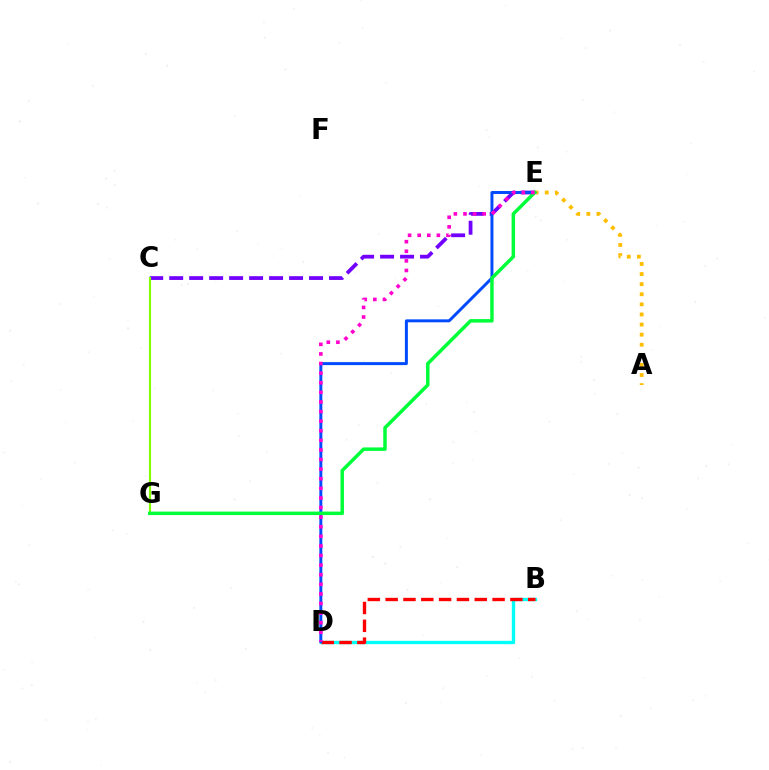{('B', 'D'): [{'color': '#00fff6', 'line_style': 'solid', 'thickness': 2.4}, {'color': '#ff0000', 'line_style': 'dashed', 'thickness': 2.42}], ('C', 'E'): [{'color': '#7200ff', 'line_style': 'dashed', 'thickness': 2.71}], ('C', 'G'): [{'color': '#84ff00', 'line_style': 'solid', 'thickness': 1.54}], ('A', 'E'): [{'color': '#ffbd00', 'line_style': 'dotted', 'thickness': 2.74}], ('D', 'E'): [{'color': '#004bff', 'line_style': 'solid', 'thickness': 2.13}, {'color': '#ff00cf', 'line_style': 'dotted', 'thickness': 2.61}], ('E', 'G'): [{'color': '#00ff39', 'line_style': 'solid', 'thickness': 2.51}]}